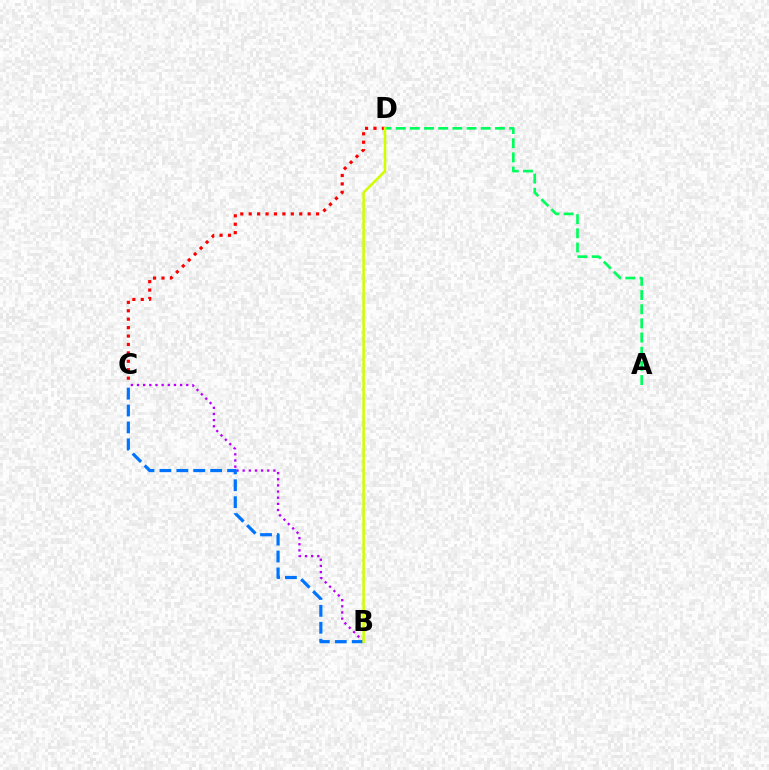{('C', 'D'): [{'color': '#ff0000', 'line_style': 'dotted', 'thickness': 2.29}], ('A', 'D'): [{'color': '#00ff5c', 'line_style': 'dashed', 'thickness': 1.93}], ('B', 'C'): [{'color': '#b900ff', 'line_style': 'dotted', 'thickness': 1.67}, {'color': '#0074ff', 'line_style': 'dashed', 'thickness': 2.3}], ('B', 'D'): [{'color': '#d1ff00', 'line_style': 'solid', 'thickness': 1.85}]}